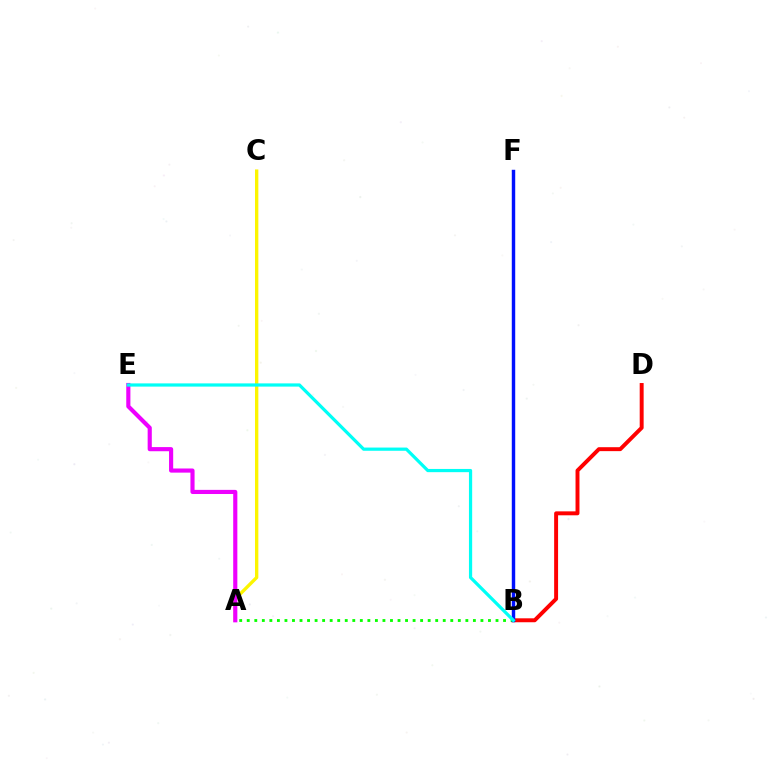{('B', 'D'): [{'color': '#ff0000', 'line_style': 'solid', 'thickness': 2.83}], ('A', 'B'): [{'color': '#08ff00', 'line_style': 'dotted', 'thickness': 2.05}], ('A', 'C'): [{'color': '#fcf500', 'line_style': 'solid', 'thickness': 2.4}], ('A', 'E'): [{'color': '#ee00ff', 'line_style': 'solid', 'thickness': 2.98}], ('B', 'F'): [{'color': '#0010ff', 'line_style': 'solid', 'thickness': 2.47}], ('B', 'E'): [{'color': '#00fff6', 'line_style': 'solid', 'thickness': 2.31}]}